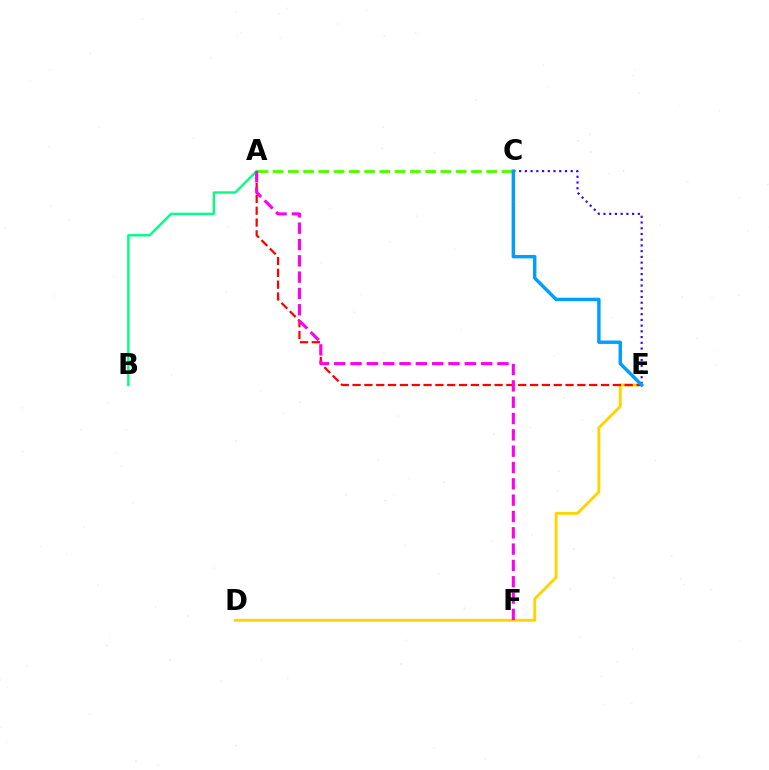{('C', 'E'): [{'color': '#3700ff', 'line_style': 'dotted', 'thickness': 1.56}, {'color': '#009eff', 'line_style': 'solid', 'thickness': 2.46}], ('D', 'E'): [{'color': '#ffd500', 'line_style': 'solid', 'thickness': 2.09}], ('A', 'E'): [{'color': '#ff0000', 'line_style': 'dashed', 'thickness': 1.61}], ('A', 'B'): [{'color': '#00ff86', 'line_style': 'solid', 'thickness': 1.74}], ('A', 'C'): [{'color': '#4fff00', 'line_style': 'dashed', 'thickness': 2.07}], ('A', 'F'): [{'color': '#ff00ed', 'line_style': 'dashed', 'thickness': 2.22}]}